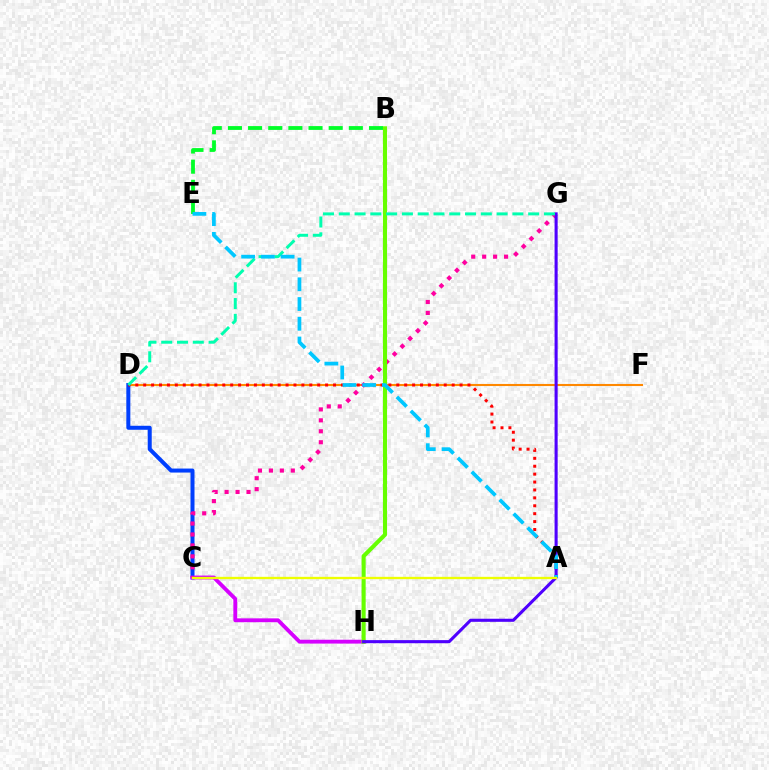{('D', 'F'): [{'color': '#ff8800', 'line_style': 'solid', 'thickness': 1.5}], ('C', 'D'): [{'color': '#003fff', 'line_style': 'solid', 'thickness': 2.89}], ('C', 'H'): [{'color': '#d600ff', 'line_style': 'solid', 'thickness': 2.77}], ('B', 'E'): [{'color': '#00ff27', 'line_style': 'dashed', 'thickness': 2.74}], ('A', 'D'): [{'color': '#ff0000', 'line_style': 'dotted', 'thickness': 2.15}], ('C', 'G'): [{'color': '#ff00a0', 'line_style': 'dotted', 'thickness': 2.97}], ('B', 'H'): [{'color': '#66ff00', 'line_style': 'solid', 'thickness': 2.95}], ('G', 'H'): [{'color': '#4f00ff', 'line_style': 'solid', 'thickness': 2.22}], ('D', 'G'): [{'color': '#00ffaf', 'line_style': 'dashed', 'thickness': 2.14}], ('A', 'E'): [{'color': '#00c7ff', 'line_style': 'dashed', 'thickness': 2.68}], ('A', 'C'): [{'color': '#eeff00', 'line_style': 'solid', 'thickness': 1.67}]}